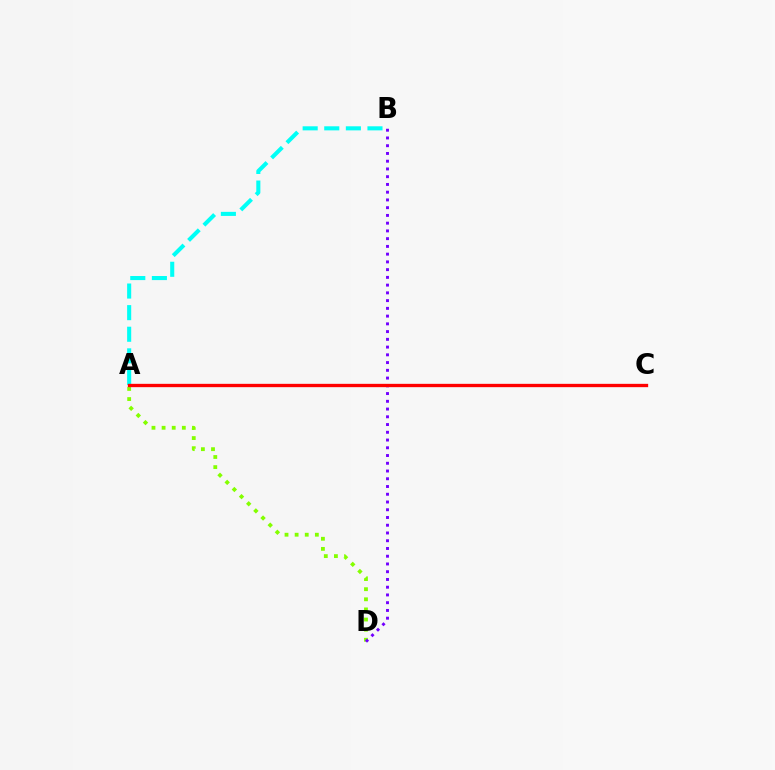{('A', 'D'): [{'color': '#84ff00', 'line_style': 'dotted', 'thickness': 2.75}], ('A', 'B'): [{'color': '#00fff6', 'line_style': 'dashed', 'thickness': 2.93}], ('B', 'D'): [{'color': '#7200ff', 'line_style': 'dotted', 'thickness': 2.1}], ('A', 'C'): [{'color': '#ff0000', 'line_style': 'solid', 'thickness': 2.39}]}